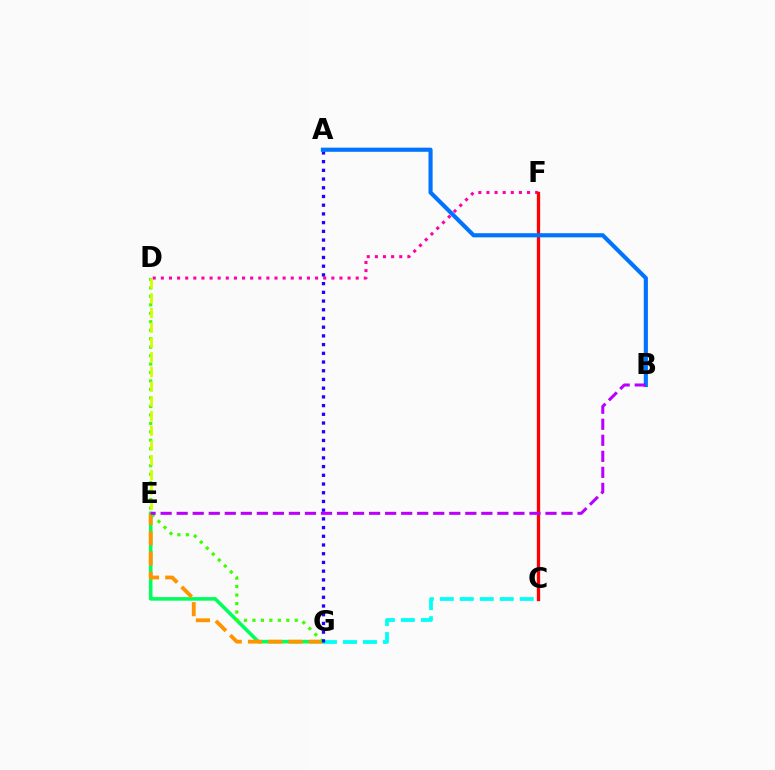{('E', 'G'): [{'color': '#00ff5c', 'line_style': 'solid', 'thickness': 2.57}, {'color': '#ff9400', 'line_style': 'dashed', 'thickness': 2.76}], ('D', 'G'): [{'color': '#3dff00', 'line_style': 'dotted', 'thickness': 2.3}], ('C', 'G'): [{'color': '#00fff6', 'line_style': 'dashed', 'thickness': 2.71}], ('D', 'F'): [{'color': '#ff00ac', 'line_style': 'dotted', 'thickness': 2.21}], ('D', 'E'): [{'color': '#d1ff00', 'line_style': 'dashed', 'thickness': 2.0}], ('A', 'G'): [{'color': '#2500ff', 'line_style': 'dotted', 'thickness': 2.37}], ('C', 'F'): [{'color': '#ff0000', 'line_style': 'solid', 'thickness': 2.37}], ('A', 'B'): [{'color': '#0074ff', 'line_style': 'solid', 'thickness': 2.97}], ('B', 'E'): [{'color': '#b900ff', 'line_style': 'dashed', 'thickness': 2.18}]}